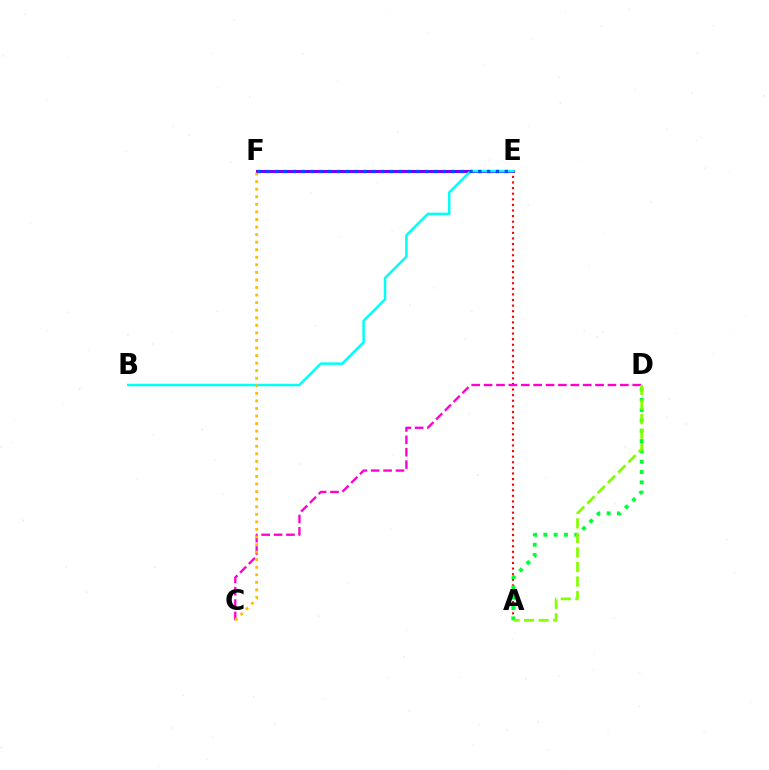{('A', 'E'): [{'color': '#ff0000', 'line_style': 'dotted', 'thickness': 1.52}], ('A', 'D'): [{'color': '#00ff39', 'line_style': 'dotted', 'thickness': 2.8}, {'color': '#84ff00', 'line_style': 'dashed', 'thickness': 1.97}], ('E', 'F'): [{'color': '#7200ff', 'line_style': 'solid', 'thickness': 2.16}, {'color': '#004bff', 'line_style': 'dotted', 'thickness': 2.4}], ('B', 'E'): [{'color': '#00fff6', 'line_style': 'solid', 'thickness': 1.8}], ('C', 'D'): [{'color': '#ff00cf', 'line_style': 'dashed', 'thickness': 1.68}], ('C', 'F'): [{'color': '#ffbd00', 'line_style': 'dotted', 'thickness': 2.05}]}